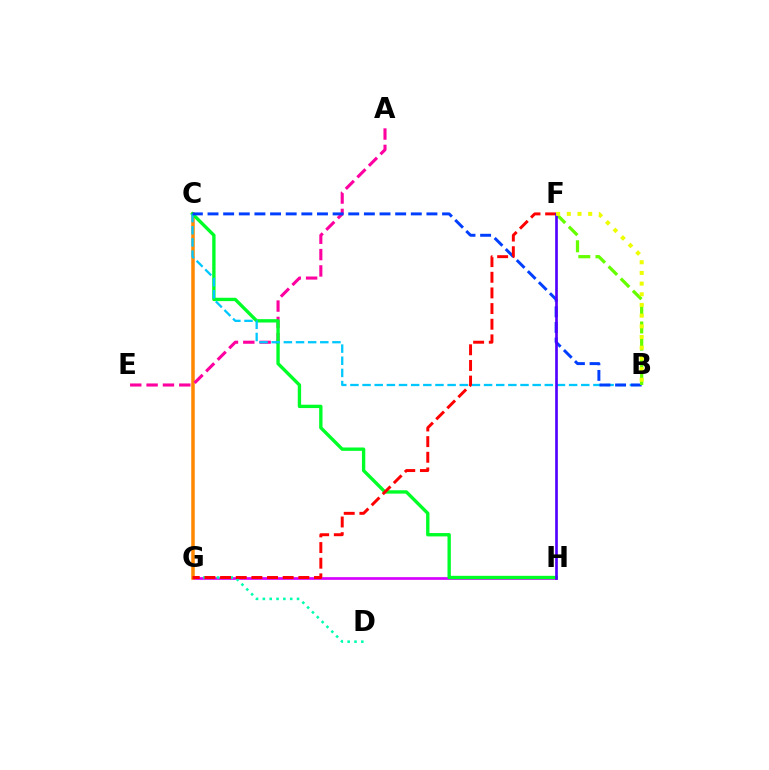{('G', 'H'): [{'color': '#d600ff', 'line_style': 'solid', 'thickness': 1.93}], ('C', 'G'): [{'color': '#ff8800', 'line_style': 'solid', 'thickness': 2.52}], ('A', 'E'): [{'color': '#ff00a0', 'line_style': 'dashed', 'thickness': 2.22}], ('C', 'H'): [{'color': '#00ff27', 'line_style': 'solid', 'thickness': 2.42}], ('B', 'C'): [{'color': '#00c7ff', 'line_style': 'dashed', 'thickness': 1.65}, {'color': '#003fff', 'line_style': 'dashed', 'thickness': 2.12}], ('D', 'G'): [{'color': '#00ffaf', 'line_style': 'dotted', 'thickness': 1.86}], ('B', 'F'): [{'color': '#66ff00', 'line_style': 'dashed', 'thickness': 2.33}, {'color': '#eeff00', 'line_style': 'dotted', 'thickness': 2.9}], ('F', 'G'): [{'color': '#ff0000', 'line_style': 'dashed', 'thickness': 2.13}], ('F', 'H'): [{'color': '#4f00ff', 'line_style': 'solid', 'thickness': 1.91}]}